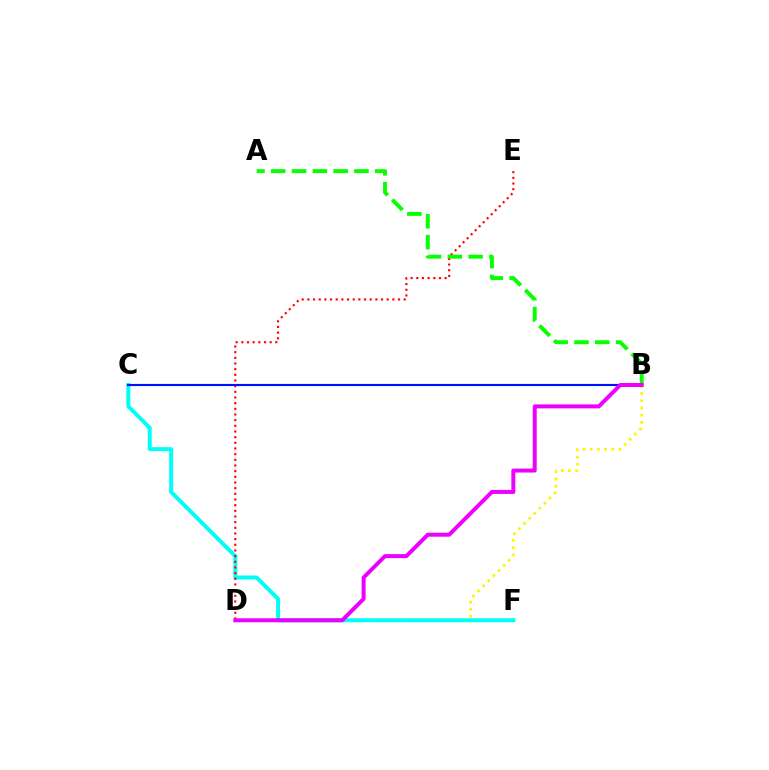{('B', 'D'): [{'color': '#fcf500', 'line_style': 'dotted', 'thickness': 1.96}, {'color': '#ee00ff', 'line_style': 'solid', 'thickness': 2.87}], ('C', 'F'): [{'color': '#00fff6', 'line_style': 'solid', 'thickness': 2.87}], ('D', 'E'): [{'color': '#ff0000', 'line_style': 'dotted', 'thickness': 1.54}], ('B', 'C'): [{'color': '#0010ff', 'line_style': 'solid', 'thickness': 1.54}], ('A', 'B'): [{'color': '#08ff00', 'line_style': 'dashed', 'thickness': 2.83}]}